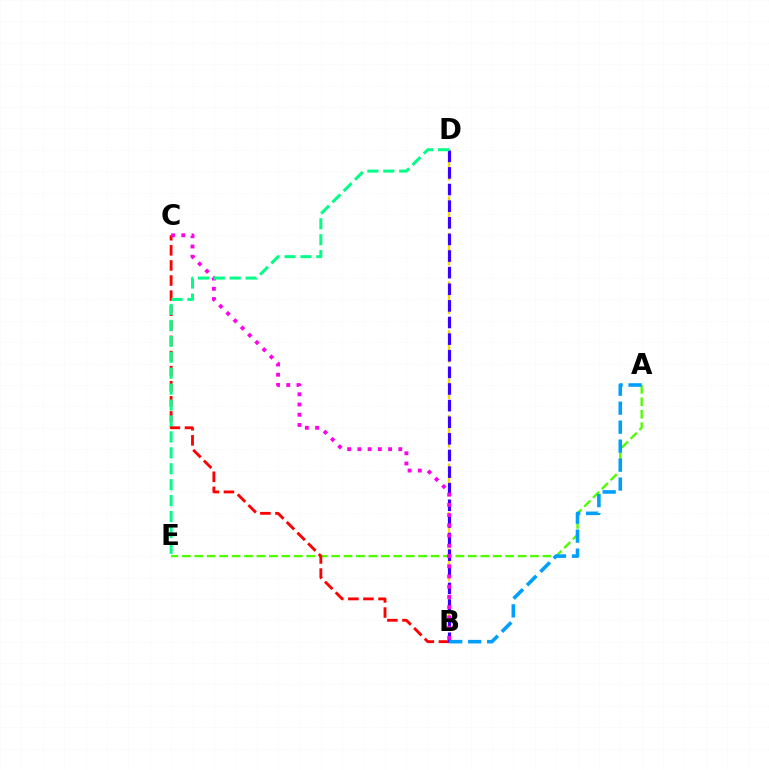{('A', 'E'): [{'color': '#4fff00', 'line_style': 'dashed', 'thickness': 1.69}], ('B', 'D'): [{'color': '#ffd500', 'line_style': 'dashed', 'thickness': 1.65}, {'color': '#3700ff', 'line_style': 'dashed', 'thickness': 2.26}], ('B', 'C'): [{'color': '#ff0000', 'line_style': 'dashed', 'thickness': 2.05}, {'color': '#ff00ed', 'line_style': 'dotted', 'thickness': 2.78}], ('D', 'E'): [{'color': '#00ff86', 'line_style': 'dashed', 'thickness': 2.16}], ('A', 'B'): [{'color': '#009eff', 'line_style': 'dashed', 'thickness': 2.58}]}